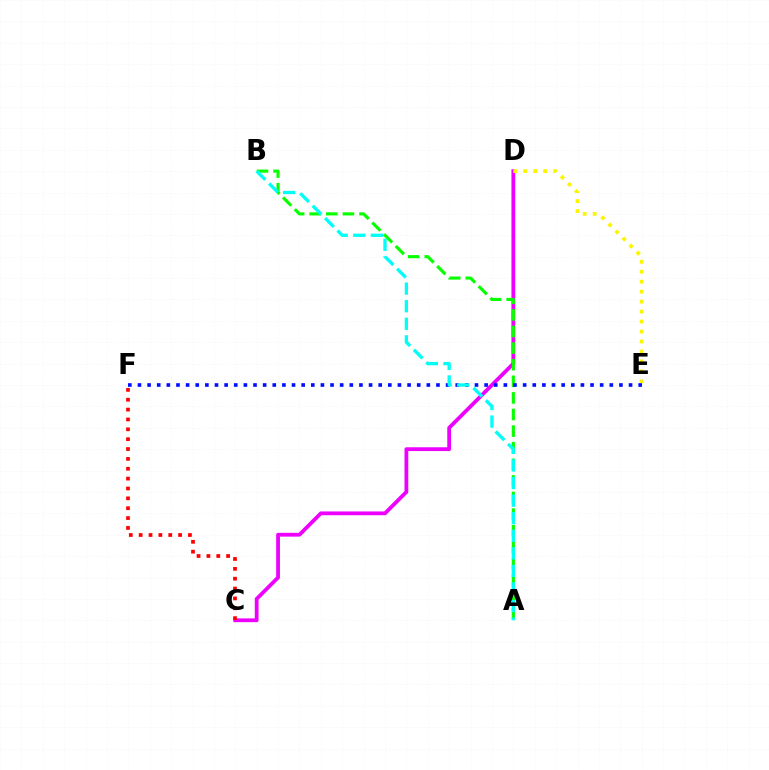{('C', 'D'): [{'color': '#ee00ff', 'line_style': 'solid', 'thickness': 2.73}], ('C', 'F'): [{'color': '#ff0000', 'line_style': 'dotted', 'thickness': 2.68}], ('A', 'B'): [{'color': '#08ff00', 'line_style': 'dashed', 'thickness': 2.26}, {'color': '#00fff6', 'line_style': 'dashed', 'thickness': 2.39}], ('D', 'E'): [{'color': '#fcf500', 'line_style': 'dotted', 'thickness': 2.71}], ('E', 'F'): [{'color': '#0010ff', 'line_style': 'dotted', 'thickness': 2.62}]}